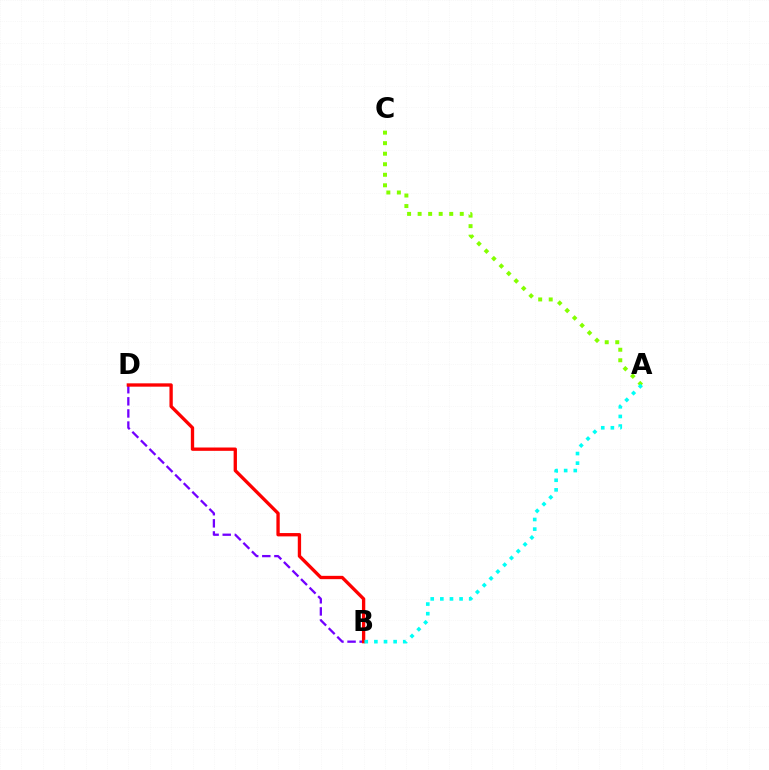{('B', 'D'): [{'color': '#7200ff', 'line_style': 'dashed', 'thickness': 1.65}, {'color': '#ff0000', 'line_style': 'solid', 'thickness': 2.39}], ('A', 'C'): [{'color': '#84ff00', 'line_style': 'dotted', 'thickness': 2.86}], ('A', 'B'): [{'color': '#00fff6', 'line_style': 'dotted', 'thickness': 2.61}]}